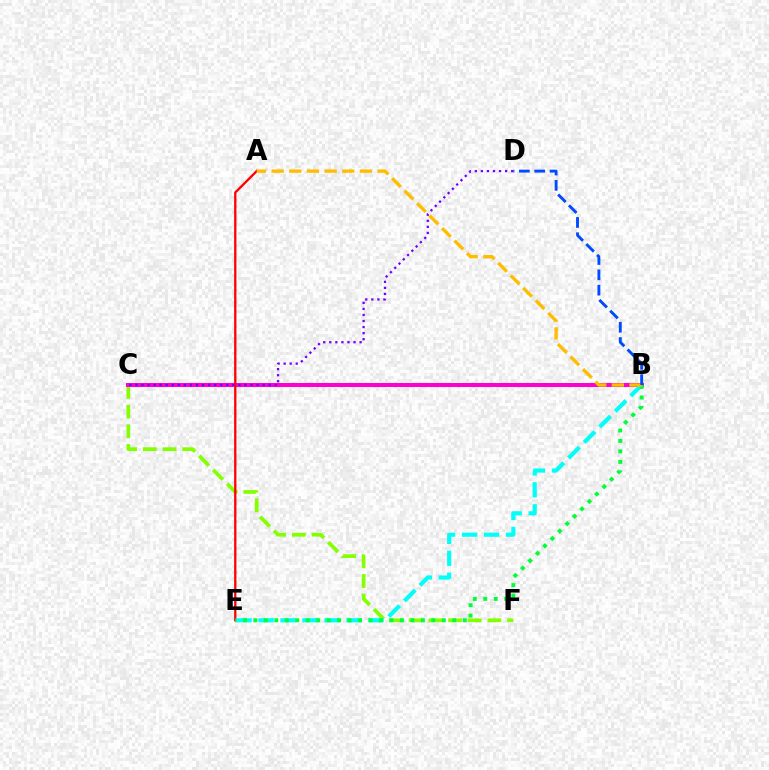{('C', 'F'): [{'color': '#84ff00', 'line_style': 'dashed', 'thickness': 2.68}], ('B', 'C'): [{'color': '#ff00cf', 'line_style': 'solid', 'thickness': 2.87}], ('A', 'E'): [{'color': '#ff0000', 'line_style': 'solid', 'thickness': 1.66}], ('B', 'E'): [{'color': '#00fff6', 'line_style': 'dashed', 'thickness': 2.99}, {'color': '#00ff39', 'line_style': 'dotted', 'thickness': 2.84}], ('A', 'B'): [{'color': '#ffbd00', 'line_style': 'dashed', 'thickness': 2.4}], ('B', 'D'): [{'color': '#004bff', 'line_style': 'dashed', 'thickness': 2.08}], ('C', 'D'): [{'color': '#7200ff', 'line_style': 'dotted', 'thickness': 1.65}]}